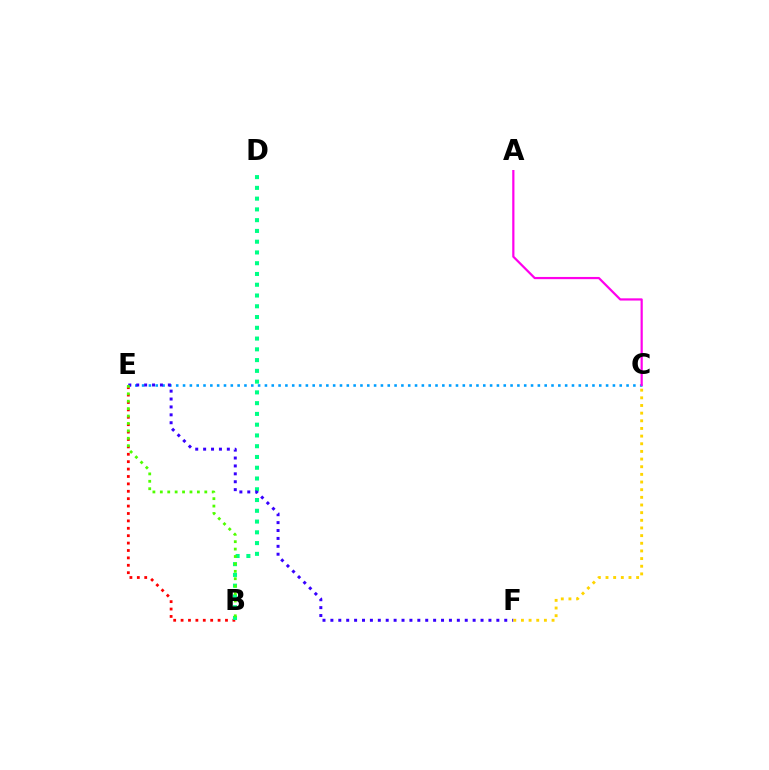{('B', 'E'): [{'color': '#ff0000', 'line_style': 'dotted', 'thickness': 2.01}, {'color': '#4fff00', 'line_style': 'dotted', 'thickness': 2.01}], ('C', 'E'): [{'color': '#009eff', 'line_style': 'dotted', 'thickness': 1.85}], ('A', 'C'): [{'color': '#ff00ed', 'line_style': 'solid', 'thickness': 1.59}], ('B', 'D'): [{'color': '#00ff86', 'line_style': 'dotted', 'thickness': 2.92}], ('E', 'F'): [{'color': '#3700ff', 'line_style': 'dotted', 'thickness': 2.15}], ('C', 'F'): [{'color': '#ffd500', 'line_style': 'dotted', 'thickness': 2.08}]}